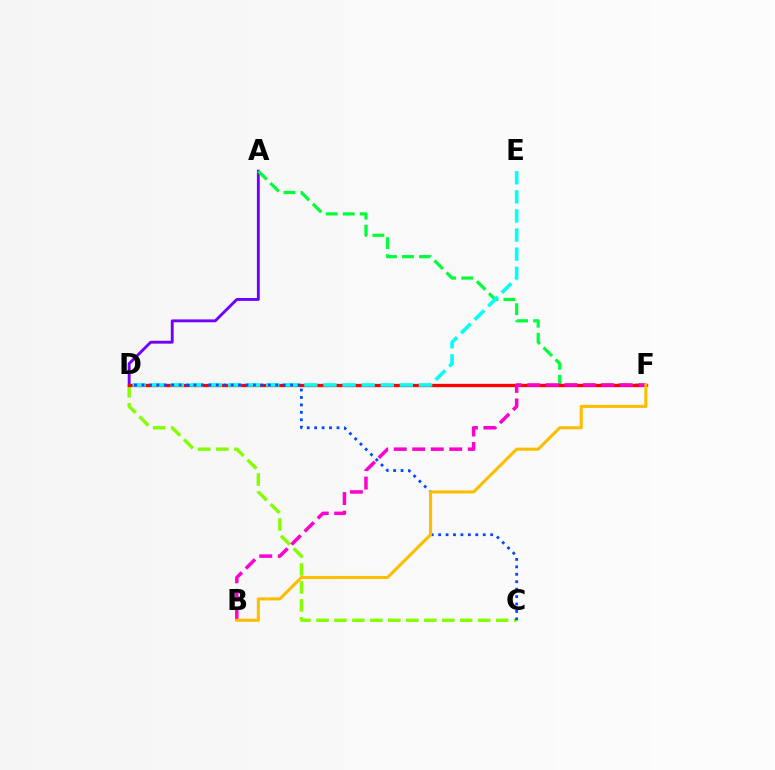{('C', 'D'): [{'color': '#84ff00', 'line_style': 'dashed', 'thickness': 2.44}, {'color': '#004bff', 'line_style': 'dotted', 'thickness': 2.02}], ('A', 'D'): [{'color': '#7200ff', 'line_style': 'solid', 'thickness': 2.07}], ('A', 'F'): [{'color': '#00ff39', 'line_style': 'dashed', 'thickness': 2.31}], ('D', 'F'): [{'color': '#ff0000', 'line_style': 'solid', 'thickness': 2.38}], ('D', 'E'): [{'color': '#00fff6', 'line_style': 'dashed', 'thickness': 2.59}], ('B', 'F'): [{'color': '#ff00cf', 'line_style': 'dashed', 'thickness': 2.52}, {'color': '#ffbd00', 'line_style': 'solid', 'thickness': 2.22}]}